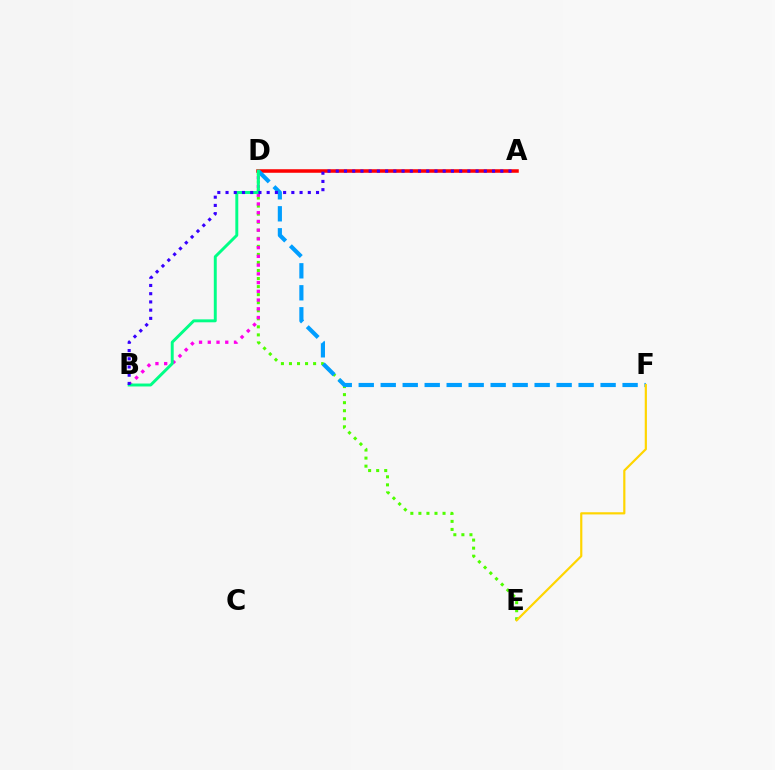{('D', 'E'): [{'color': '#4fff00', 'line_style': 'dotted', 'thickness': 2.19}], ('A', 'D'): [{'color': '#ff0000', 'line_style': 'solid', 'thickness': 2.54}], ('D', 'F'): [{'color': '#009eff', 'line_style': 'dashed', 'thickness': 2.99}], ('B', 'D'): [{'color': '#ff00ed', 'line_style': 'dotted', 'thickness': 2.37}, {'color': '#00ff86', 'line_style': 'solid', 'thickness': 2.11}], ('A', 'B'): [{'color': '#3700ff', 'line_style': 'dotted', 'thickness': 2.23}], ('E', 'F'): [{'color': '#ffd500', 'line_style': 'solid', 'thickness': 1.58}]}